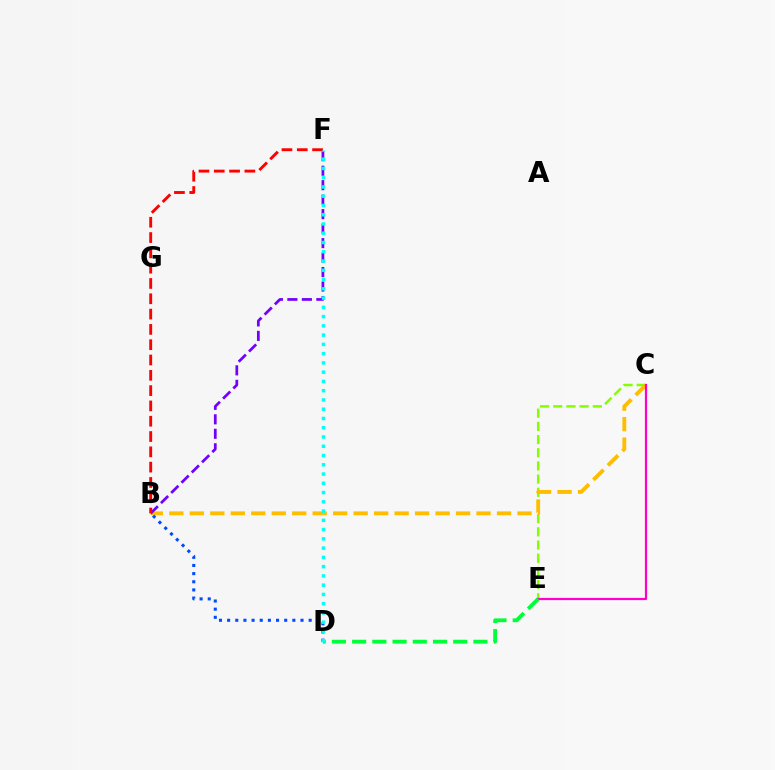{('C', 'E'): [{'color': '#84ff00', 'line_style': 'dashed', 'thickness': 1.79}, {'color': '#ff00cf', 'line_style': 'solid', 'thickness': 1.59}], ('B', 'C'): [{'color': '#ffbd00', 'line_style': 'dashed', 'thickness': 2.78}], ('B', 'F'): [{'color': '#7200ff', 'line_style': 'dashed', 'thickness': 1.97}, {'color': '#ff0000', 'line_style': 'dashed', 'thickness': 2.08}], ('D', 'E'): [{'color': '#00ff39', 'line_style': 'dashed', 'thickness': 2.75}], ('B', 'D'): [{'color': '#004bff', 'line_style': 'dotted', 'thickness': 2.22}], ('D', 'F'): [{'color': '#00fff6', 'line_style': 'dotted', 'thickness': 2.52}]}